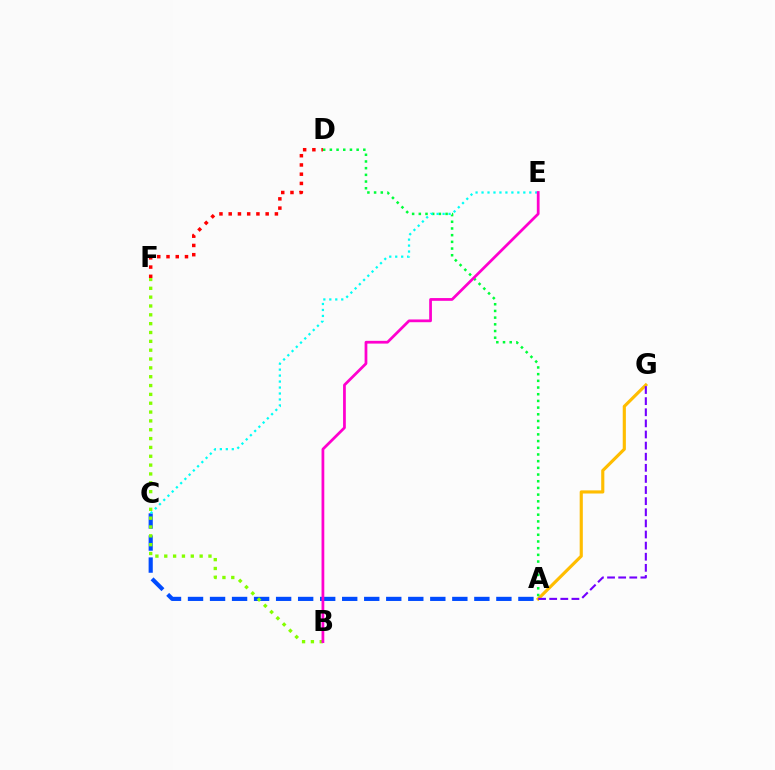{('A', 'G'): [{'color': '#ffbd00', 'line_style': 'solid', 'thickness': 2.26}, {'color': '#7200ff', 'line_style': 'dashed', 'thickness': 1.51}], ('D', 'F'): [{'color': '#ff0000', 'line_style': 'dotted', 'thickness': 2.51}], ('A', 'D'): [{'color': '#00ff39', 'line_style': 'dotted', 'thickness': 1.82}], ('A', 'C'): [{'color': '#004bff', 'line_style': 'dashed', 'thickness': 2.99}], ('C', 'E'): [{'color': '#00fff6', 'line_style': 'dotted', 'thickness': 1.62}], ('B', 'F'): [{'color': '#84ff00', 'line_style': 'dotted', 'thickness': 2.4}], ('B', 'E'): [{'color': '#ff00cf', 'line_style': 'solid', 'thickness': 1.98}]}